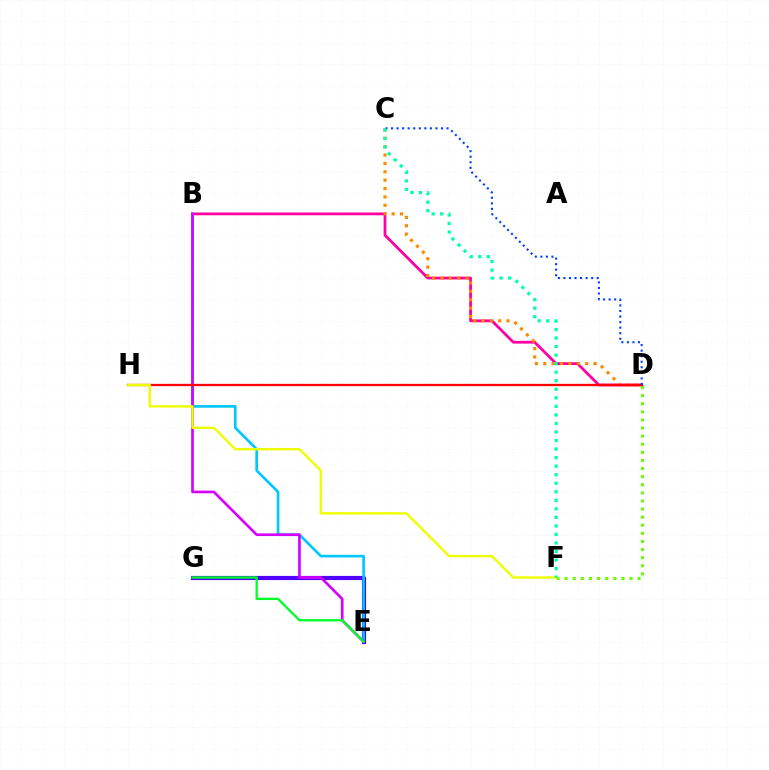{('B', 'D'): [{'color': '#ff00a0', 'line_style': 'solid', 'thickness': 2.0}], ('D', 'F'): [{'color': '#66ff00', 'line_style': 'dotted', 'thickness': 2.2}], ('E', 'G'): [{'color': '#4f00ff', 'line_style': 'solid', 'thickness': 2.99}, {'color': '#00ff27', 'line_style': 'solid', 'thickness': 1.67}], ('B', 'E'): [{'color': '#00c7ff', 'line_style': 'solid', 'thickness': 1.91}, {'color': '#d600ff', 'line_style': 'solid', 'thickness': 1.92}], ('C', 'D'): [{'color': '#ff8800', 'line_style': 'dotted', 'thickness': 2.28}, {'color': '#003fff', 'line_style': 'dotted', 'thickness': 1.51}], ('D', 'H'): [{'color': '#ff0000', 'line_style': 'solid', 'thickness': 1.66}], ('F', 'H'): [{'color': '#eeff00', 'line_style': 'solid', 'thickness': 1.72}], ('C', 'F'): [{'color': '#00ffaf', 'line_style': 'dotted', 'thickness': 2.32}]}